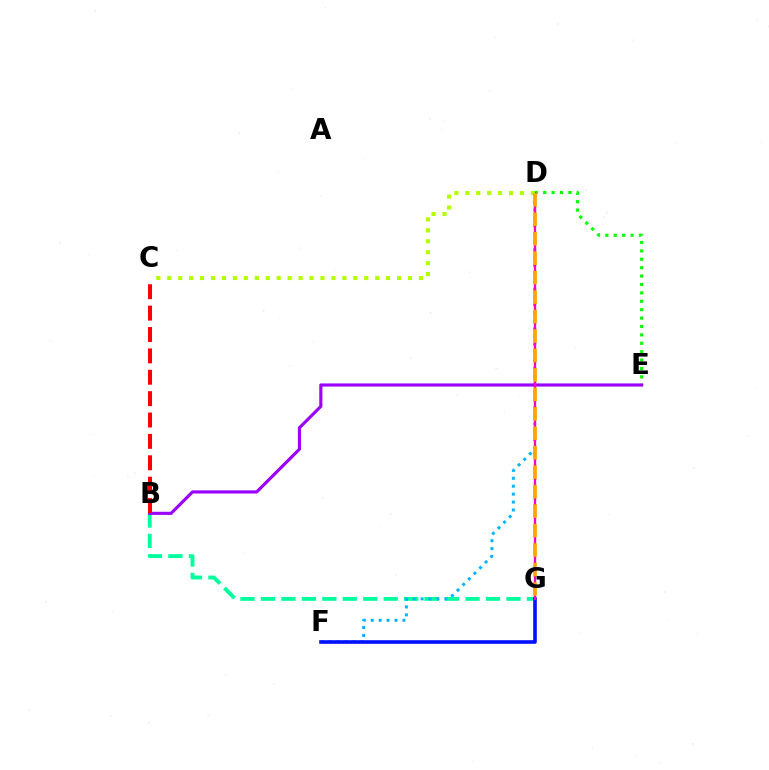{('B', 'G'): [{'color': '#00ff9d', 'line_style': 'dashed', 'thickness': 2.78}], ('D', 'F'): [{'color': '#00b5ff', 'line_style': 'dotted', 'thickness': 2.15}], ('D', 'E'): [{'color': '#08ff00', 'line_style': 'dotted', 'thickness': 2.28}], ('F', 'G'): [{'color': '#0010ff', 'line_style': 'solid', 'thickness': 2.6}], ('B', 'E'): [{'color': '#9b00ff', 'line_style': 'solid', 'thickness': 2.26}], ('D', 'G'): [{'color': '#ff00bd', 'line_style': 'solid', 'thickness': 1.67}, {'color': '#ffa500', 'line_style': 'dashed', 'thickness': 2.64}], ('C', 'D'): [{'color': '#b3ff00', 'line_style': 'dotted', 'thickness': 2.97}], ('B', 'C'): [{'color': '#ff0000', 'line_style': 'dashed', 'thickness': 2.9}]}